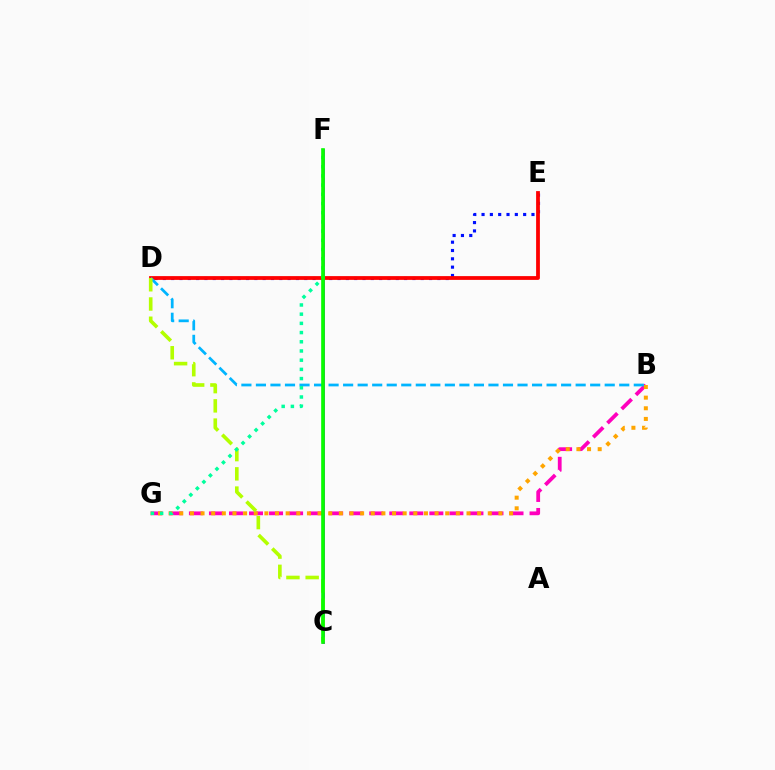{('B', 'G'): [{'color': '#ff00bd', 'line_style': 'dashed', 'thickness': 2.72}, {'color': '#ffa500', 'line_style': 'dotted', 'thickness': 2.89}], ('D', 'E'): [{'color': '#0010ff', 'line_style': 'dotted', 'thickness': 2.26}, {'color': '#ff0000', 'line_style': 'solid', 'thickness': 2.72}], ('C', 'F'): [{'color': '#9b00ff', 'line_style': 'solid', 'thickness': 2.04}, {'color': '#08ff00', 'line_style': 'solid', 'thickness': 2.63}], ('B', 'D'): [{'color': '#00b5ff', 'line_style': 'dashed', 'thickness': 1.97}], ('C', 'D'): [{'color': '#b3ff00', 'line_style': 'dashed', 'thickness': 2.61}], ('F', 'G'): [{'color': '#00ff9d', 'line_style': 'dotted', 'thickness': 2.5}]}